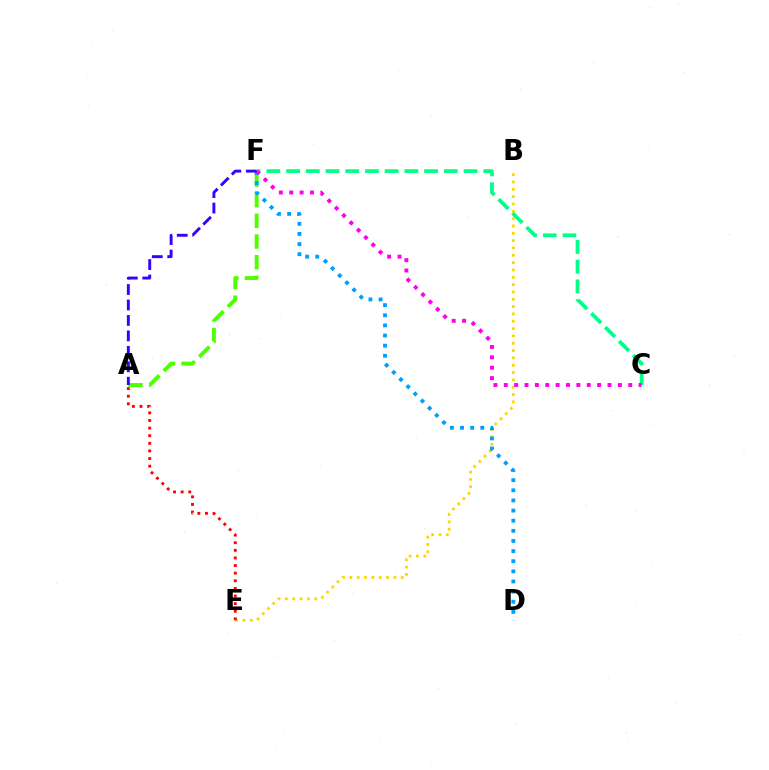{('B', 'E'): [{'color': '#ffd500', 'line_style': 'dotted', 'thickness': 1.99}], ('A', 'F'): [{'color': '#4fff00', 'line_style': 'dashed', 'thickness': 2.8}, {'color': '#3700ff', 'line_style': 'dashed', 'thickness': 2.1}], ('C', 'F'): [{'color': '#00ff86', 'line_style': 'dashed', 'thickness': 2.68}, {'color': '#ff00ed', 'line_style': 'dotted', 'thickness': 2.82}], ('D', 'F'): [{'color': '#009eff', 'line_style': 'dotted', 'thickness': 2.75}], ('A', 'E'): [{'color': '#ff0000', 'line_style': 'dotted', 'thickness': 2.07}]}